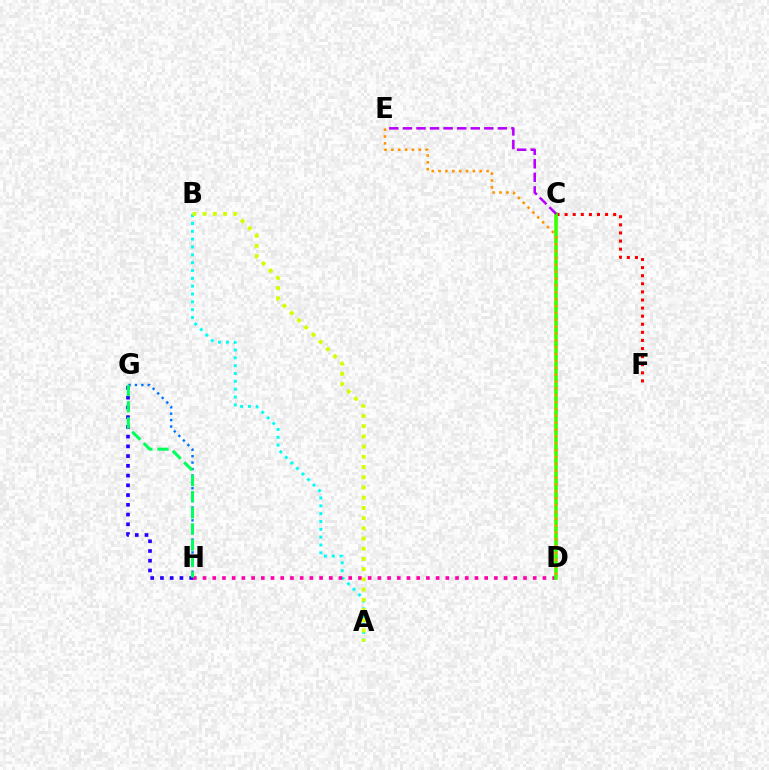{('A', 'B'): [{'color': '#00fff6', 'line_style': 'dotted', 'thickness': 2.13}, {'color': '#d1ff00', 'line_style': 'dotted', 'thickness': 2.77}], ('G', 'H'): [{'color': '#2500ff', 'line_style': 'dotted', 'thickness': 2.65}, {'color': '#0074ff', 'line_style': 'dotted', 'thickness': 1.74}, {'color': '#00ff5c', 'line_style': 'dashed', 'thickness': 2.19}], ('D', 'H'): [{'color': '#ff00ac', 'line_style': 'dotted', 'thickness': 2.64}], ('C', 'F'): [{'color': '#ff0000', 'line_style': 'dotted', 'thickness': 2.2}], ('C', 'D'): [{'color': '#3dff00', 'line_style': 'solid', 'thickness': 2.62}], ('D', 'E'): [{'color': '#ff9400', 'line_style': 'dotted', 'thickness': 1.86}], ('C', 'E'): [{'color': '#b900ff', 'line_style': 'dashed', 'thickness': 1.84}]}